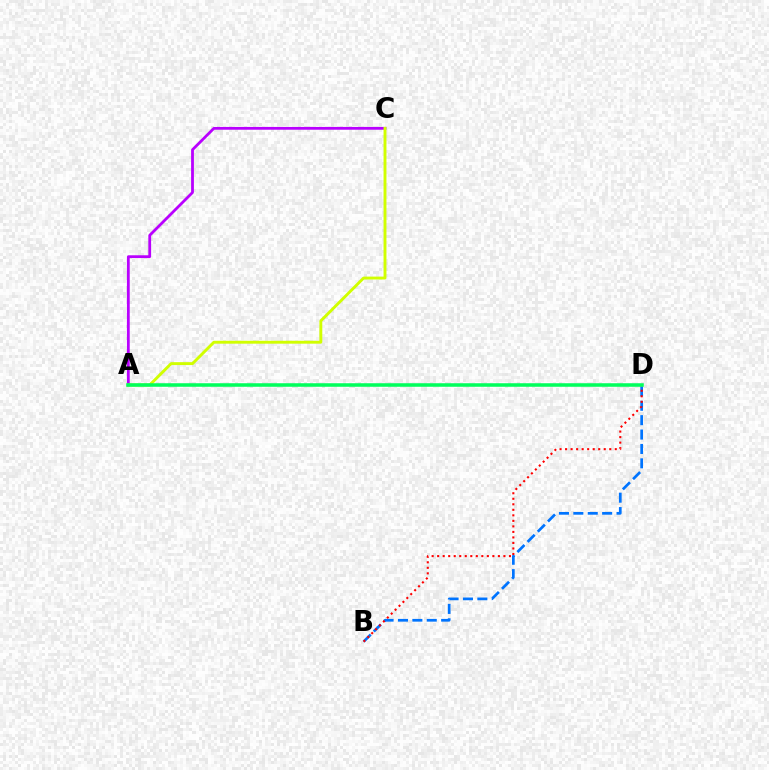{('B', 'D'): [{'color': '#0074ff', 'line_style': 'dashed', 'thickness': 1.96}, {'color': '#ff0000', 'line_style': 'dotted', 'thickness': 1.5}], ('A', 'C'): [{'color': '#b900ff', 'line_style': 'solid', 'thickness': 2.01}, {'color': '#d1ff00', 'line_style': 'solid', 'thickness': 2.09}], ('A', 'D'): [{'color': '#00ff5c', 'line_style': 'solid', 'thickness': 2.54}]}